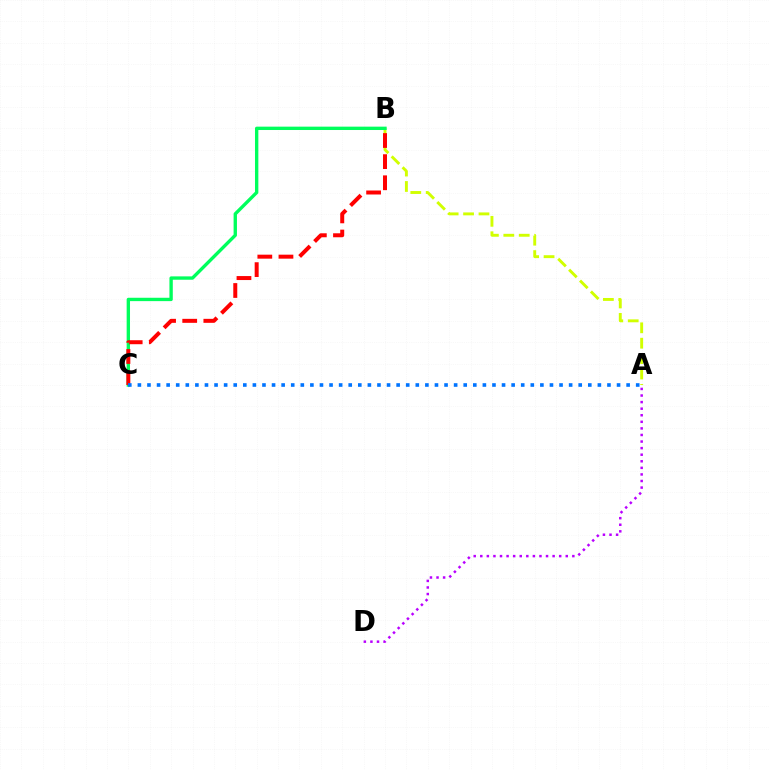{('A', 'B'): [{'color': '#d1ff00', 'line_style': 'dashed', 'thickness': 2.09}], ('B', 'C'): [{'color': '#00ff5c', 'line_style': 'solid', 'thickness': 2.42}, {'color': '#ff0000', 'line_style': 'dashed', 'thickness': 2.87}], ('A', 'D'): [{'color': '#b900ff', 'line_style': 'dotted', 'thickness': 1.79}], ('A', 'C'): [{'color': '#0074ff', 'line_style': 'dotted', 'thickness': 2.6}]}